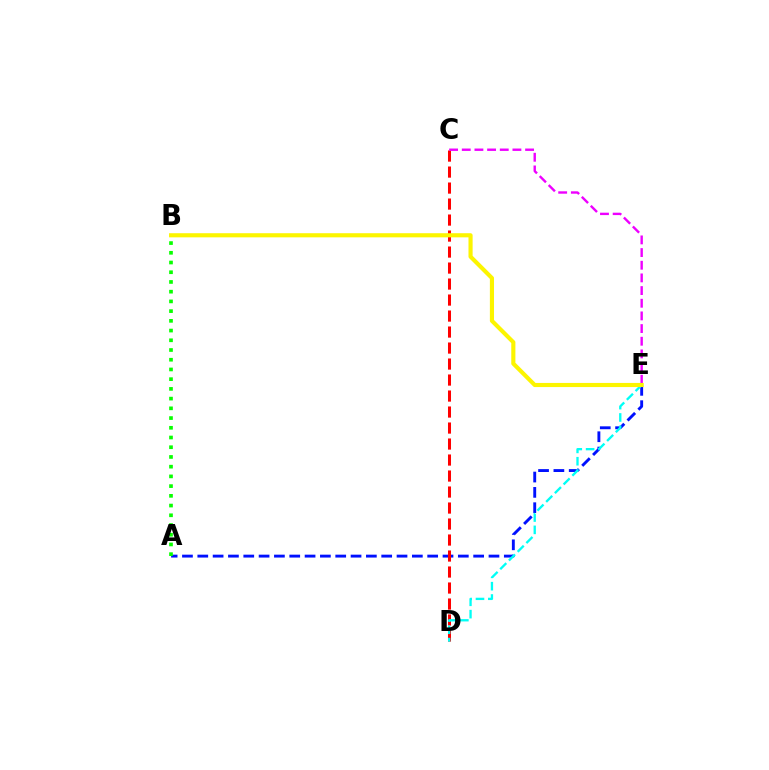{('A', 'E'): [{'color': '#0010ff', 'line_style': 'dashed', 'thickness': 2.08}], ('C', 'D'): [{'color': '#ff0000', 'line_style': 'dashed', 'thickness': 2.17}], ('D', 'E'): [{'color': '#00fff6', 'line_style': 'dashed', 'thickness': 1.68}], ('C', 'E'): [{'color': '#ee00ff', 'line_style': 'dashed', 'thickness': 1.72}], ('A', 'B'): [{'color': '#08ff00', 'line_style': 'dotted', 'thickness': 2.64}], ('B', 'E'): [{'color': '#fcf500', 'line_style': 'solid', 'thickness': 2.97}]}